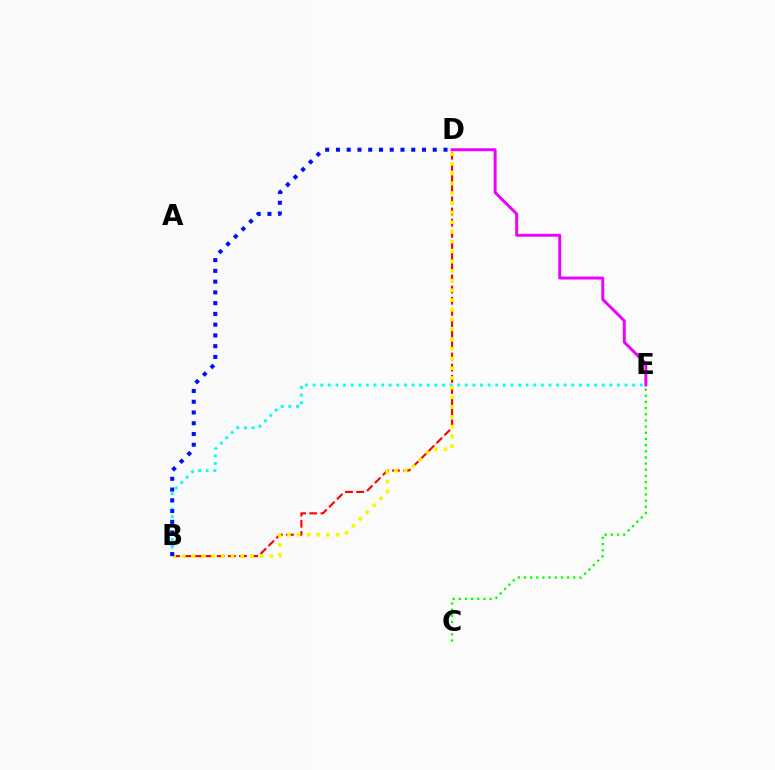{('C', 'E'): [{'color': '#08ff00', 'line_style': 'dotted', 'thickness': 1.68}], ('D', 'E'): [{'color': '#ee00ff', 'line_style': 'solid', 'thickness': 2.12}], ('B', 'D'): [{'color': '#ff0000', 'line_style': 'dashed', 'thickness': 1.52}, {'color': '#fcf500', 'line_style': 'dotted', 'thickness': 2.64}, {'color': '#0010ff', 'line_style': 'dotted', 'thickness': 2.92}], ('B', 'E'): [{'color': '#00fff6', 'line_style': 'dotted', 'thickness': 2.07}]}